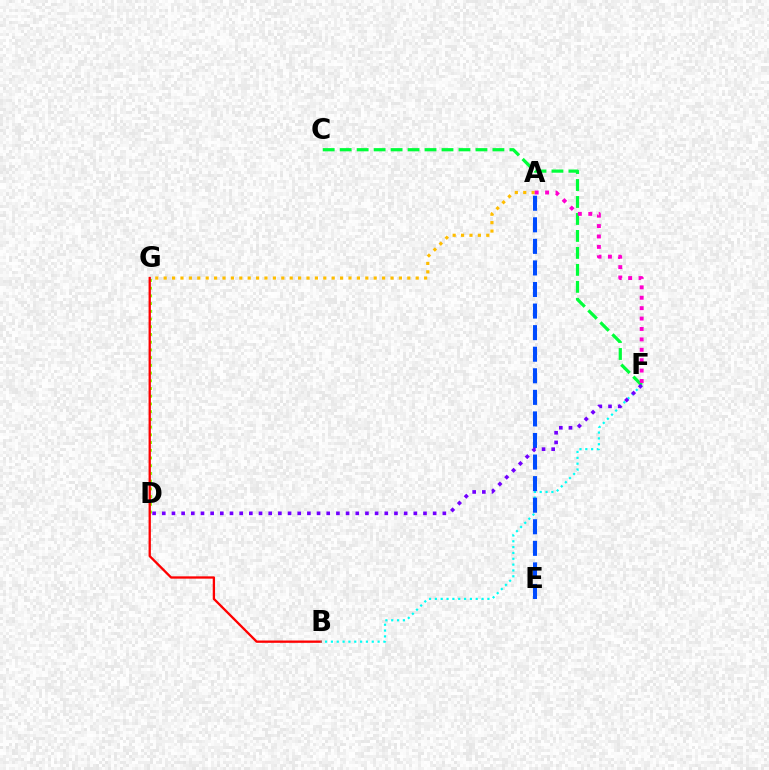{('D', 'G'): [{'color': '#84ff00', 'line_style': 'dotted', 'thickness': 2.1}], ('A', 'G'): [{'color': '#ffbd00', 'line_style': 'dotted', 'thickness': 2.28}], ('B', 'G'): [{'color': '#ff0000', 'line_style': 'solid', 'thickness': 1.67}], ('C', 'F'): [{'color': '#00ff39', 'line_style': 'dashed', 'thickness': 2.31}], ('B', 'F'): [{'color': '#00fff6', 'line_style': 'dotted', 'thickness': 1.59}], ('A', 'F'): [{'color': '#ff00cf', 'line_style': 'dotted', 'thickness': 2.83}], ('A', 'E'): [{'color': '#004bff', 'line_style': 'dashed', 'thickness': 2.93}], ('D', 'F'): [{'color': '#7200ff', 'line_style': 'dotted', 'thickness': 2.63}]}